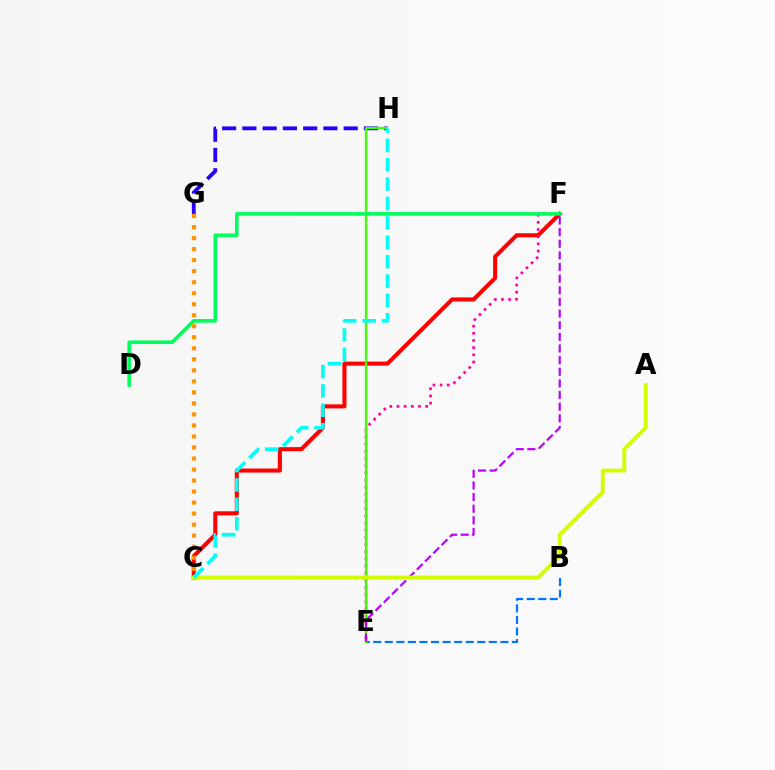{('B', 'E'): [{'color': '#0074ff', 'line_style': 'dashed', 'thickness': 1.57}], ('G', 'H'): [{'color': '#2500ff', 'line_style': 'dashed', 'thickness': 2.75}], ('C', 'F'): [{'color': '#ff0000', 'line_style': 'solid', 'thickness': 2.92}], ('E', 'F'): [{'color': '#ff00ac', 'line_style': 'dotted', 'thickness': 1.95}, {'color': '#b900ff', 'line_style': 'dashed', 'thickness': 1.58}], ('E', 'H'): [{'color': '#3dff00', 'line_style': 'solid', 'thickness': 1.61}], ('D', 'F'): [{'color': '#00ff5c', 'line_style': 'solid', 'thickness': 2.6}], ('C', 'G'): [{'color': '#ff9400', 'line_style': 'dotted', 'thickness': 2.99}], ('A', 'C'): [{'color': '#d1ff00', 'line_style': 'solid', 'thickness': 2.78}], ('C', 'H'): [{'color': '#00fff6', 'line_style': 'dashed', 'thickness': 2.63}]}